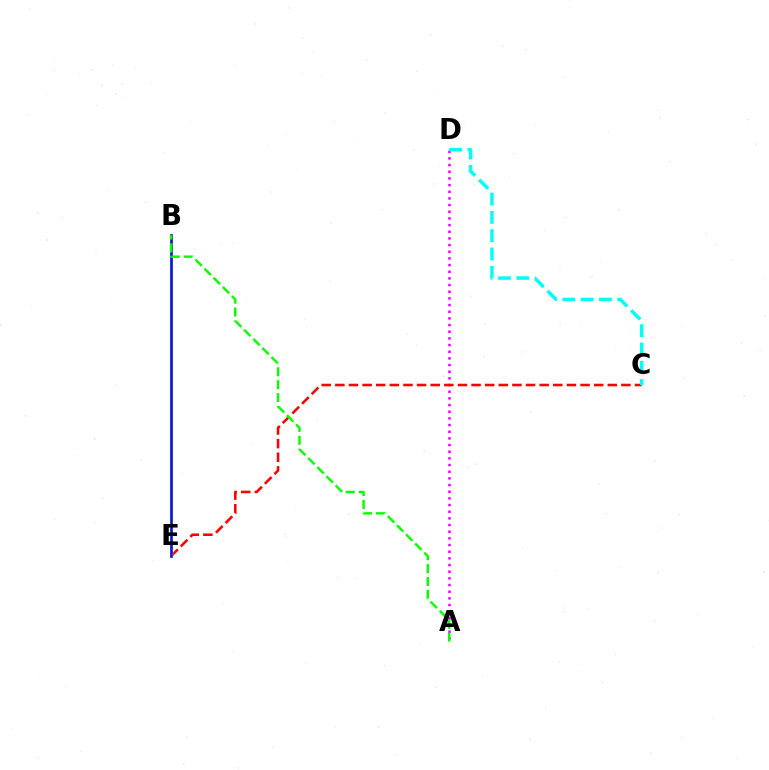{('A', 'D'): [{'color': '#ee00ff', 'line_style': 'dotted', 'thickness': 1.81}], ('C', 'E'): [{'color': '#ff0000', 'line_style': 'dashed', 'thickness': 1.85}], ('C', 'D'): [{'color': '#00fff6', 'line_style': 'dashed', 'thickness': 2.49}], ('B', 'E'): [{'color': '#fcf500', 'line_style': 'solid', 'thickness': 2.39}, {'color': '#0010ff', 'line_style': 'solid', 'thickness': 1.88}], ('A', 'B'): [{'color': '#08ff00', 'line_style': 'dashed', 'thickness': 1.75}]}